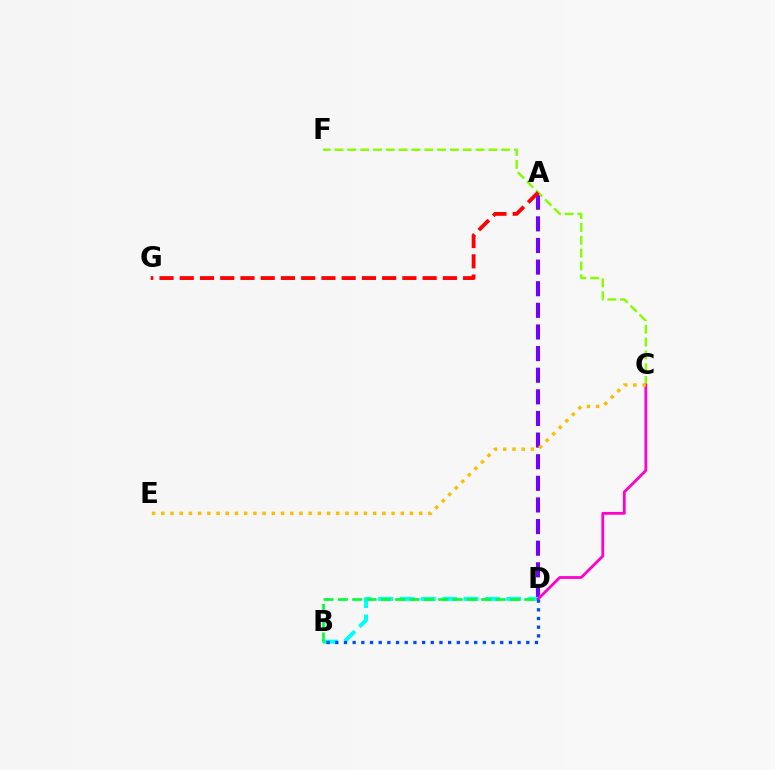{('A', 'D'): [{'color': '#7200ff', 'line_style': 'dashed', 'thickness': 2.94}], ('C', 'F'): [{'color': '#84ff00', 'line_style': 'dashed', 'thickness': 1.74}], ('A', 'G'): [{'color': '#ff0000', 'line_style': 'dashed', 'thickness': 2.75}], ('B', 'D'): [{'color': '#00fff6', 'line_style': 'dashed', 'thickness': 2.9}, {'color': '#00ff39', 'line_style': 'dashed', 'thickness': 1.95}, {'color': '#004bff', 'line_style': 'dotted', 'thickness': 2.36}], ('C', 'D'): [{'color': '#ff00cf', 'line_style': 'solid', 'thickness': 2.01}], ('C', 'E'): [{'color': '#ffbd00', 'line_style': 'dotted', 'thickness': 2.5}]}